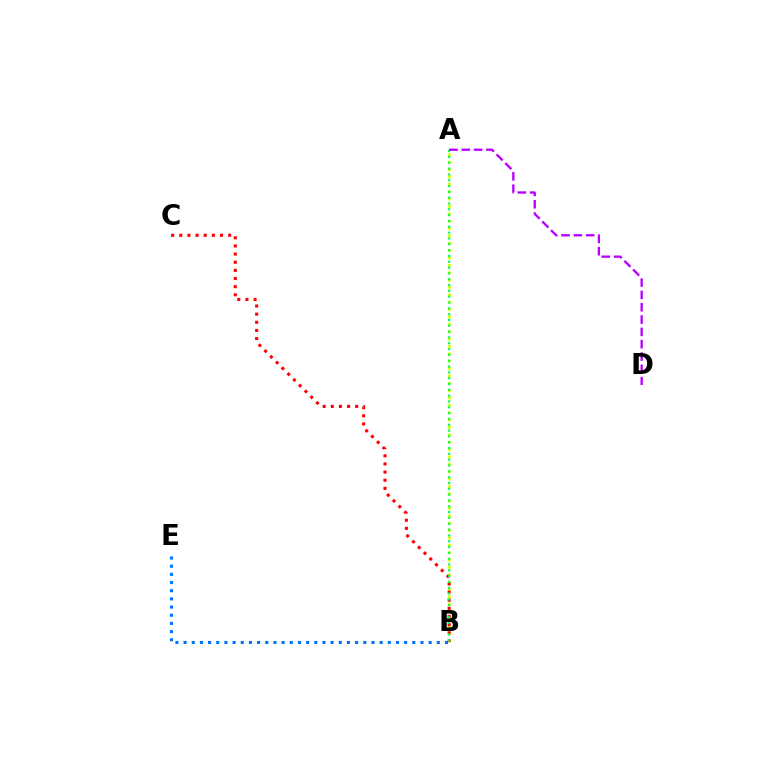{('A', 'B'): [{'color': '#d1ff00', 'line_style': 'dotted', 'thickness': 2.0}, {'color': '#00ff5c', 'line_style': 'dotted', 'thickness': 1.58}], ('B', 'E'): [{'color': '#0074ff', 'line_style': 'dotted', 'thickness': 2.22}], ('B', 'C'): [{'color': '#ff0000', 'line_style': 'dotted', 'thickness': 2.21}], ('A', 'D'): [{'color': '#b900ff', 'line_style': 'dashed', 'thickness': 1.67}]}